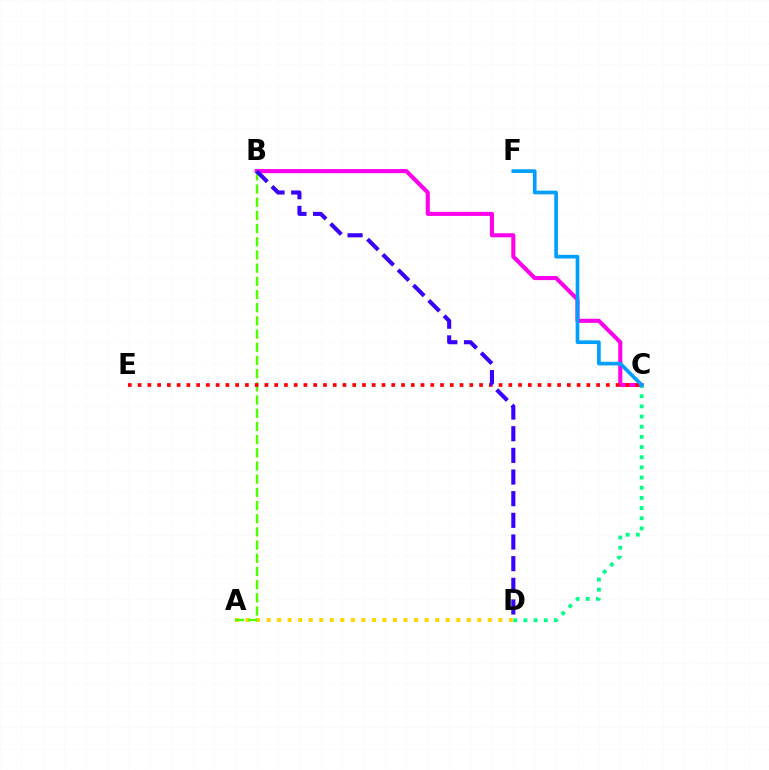{('B', 'C'): [{'color': '#ff00ed', 'line_style': 'solid', 'thickness': 2.94}], ('C', 'D'): [{'color': '#00ff86', 'line_style': 'dotted', 'thickness': 2.76}], ('A', 'D'): [{'color': '#ffd500', 'line_style': 'dotted', 'thickness': 2.86}], ('A', 'B'): [{'color': '#4fff00', 'line_style': 'dashed', 'thickness': 1.79}], ('C', 'E'): [{'color': '#ff0000', 'line_style': 'dotted', 'thickness': 2.65}], ('C', 'F'): [{'color': '#009eff', 'line_style': 'solid', 'thickness': 2.64}], ('B', 'D'): [{'color': '#3700ff', 'line_style': 'dashed', 'thickness': 2.94}]}